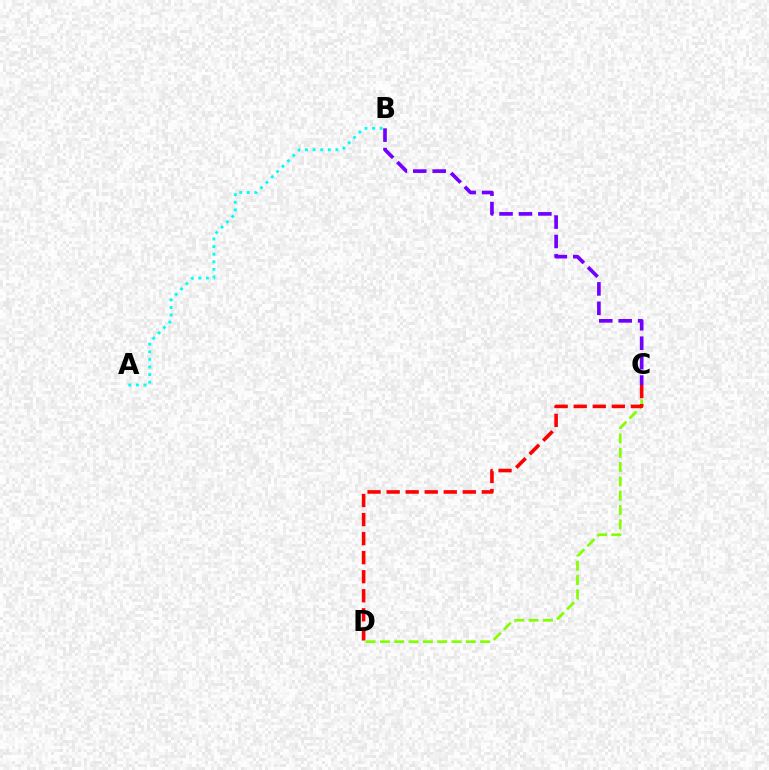{('C', 'D'): [{'color': '#84ff00', 'line_style': 'dashed', 'thickness': 1.95}, {'color': '#ff0000', 'line_style': 'dashed', 'thickness': 2.59}], ('A', 'B'): [{'color': '#00fff6', 'line_style': 'dotted', 'thickness': 2.06}], ('B', 'C'): [{'color': '#7200ff', 'line_style': 'dashed', 'thickness': 2.64}]}